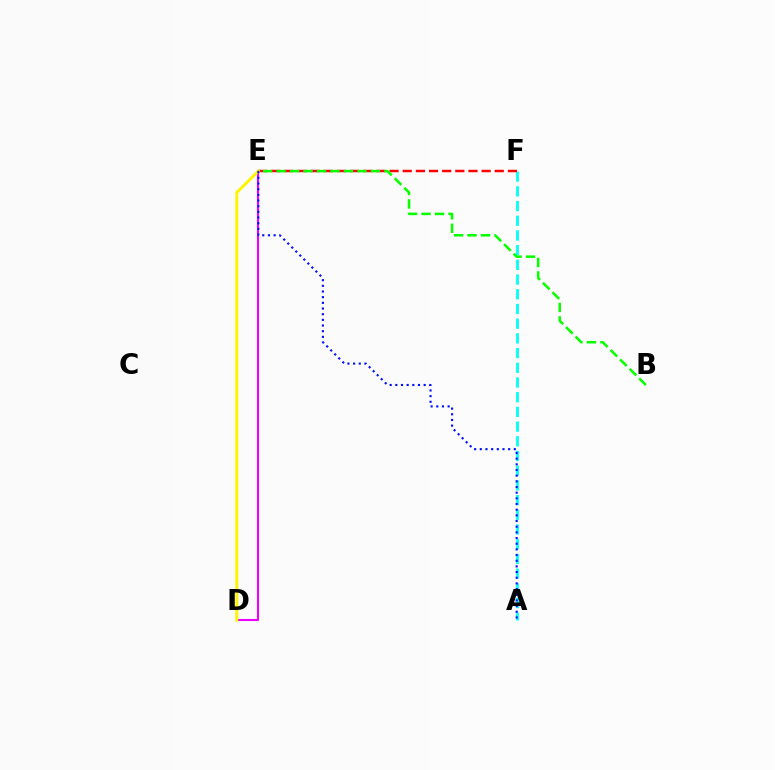{('A', 'F'): [{'color': '#00fff6', 'line_style': 'dashed', 'thickness': 2.0}], ('D', 'E'): [{'color': '#ee00ff', 'line_style': 'solid', 'thickness': 1.5}, {'color': '#fcf500', 'line_style': 'solid', 'thickness': 2.12}], ('E', 'F'): [{'color': '#ff0000', 'line_style': 'dashed', 'thickness': 1.79}], ('B', 'E'): [{'color': '#08ff00', 'line_style': 'dashed', 'thickness': 1.83}], ('A', 'E'): [{'color': '#0010ff', 'line_style': 'dotted', 'thickness': 1.54}]}